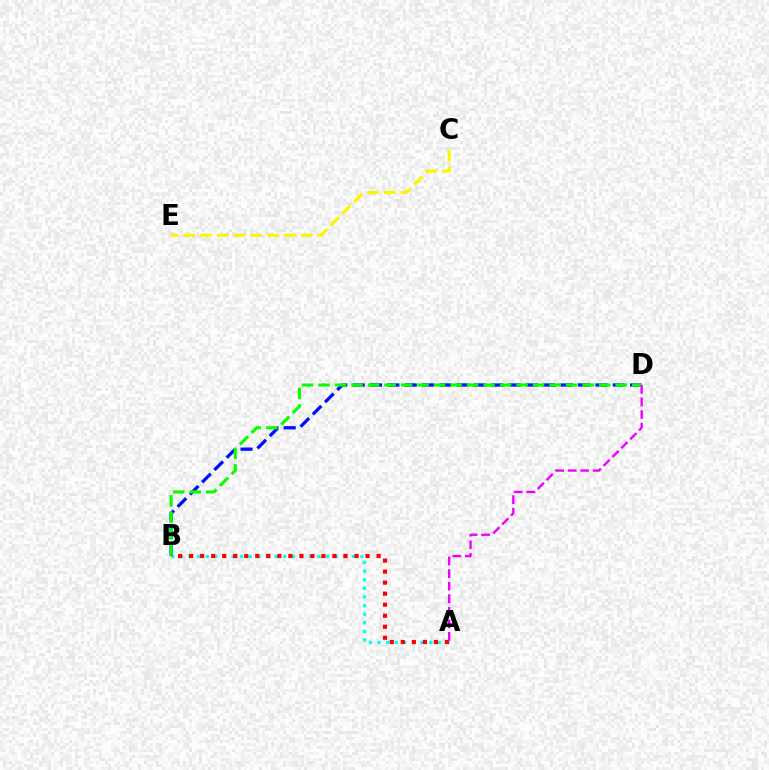{('A', 'B'): [{'color': '#00fff6', 'line_style': 'dotted', 'thickness': 2.34}, {'color': '#ff0000', 'line_style': 'dotted', 'thickness': 3.0}], ('B', 'D'): [{'color': '#0010ff', 'line_style': 'dashed', 'thickness': 2.36}, {'color': '#08ff00', 'line_style': 'dashed', 'thickness': 2.24}], ('C', 'E'): [{'color': '#fcf500', 'line_style': 'dashed', 'thickness': 2.28}], ('A', 'D'): [{'color': '#ee00ff', 'line_style': 'dashed', 'thickness': 1.71}]}